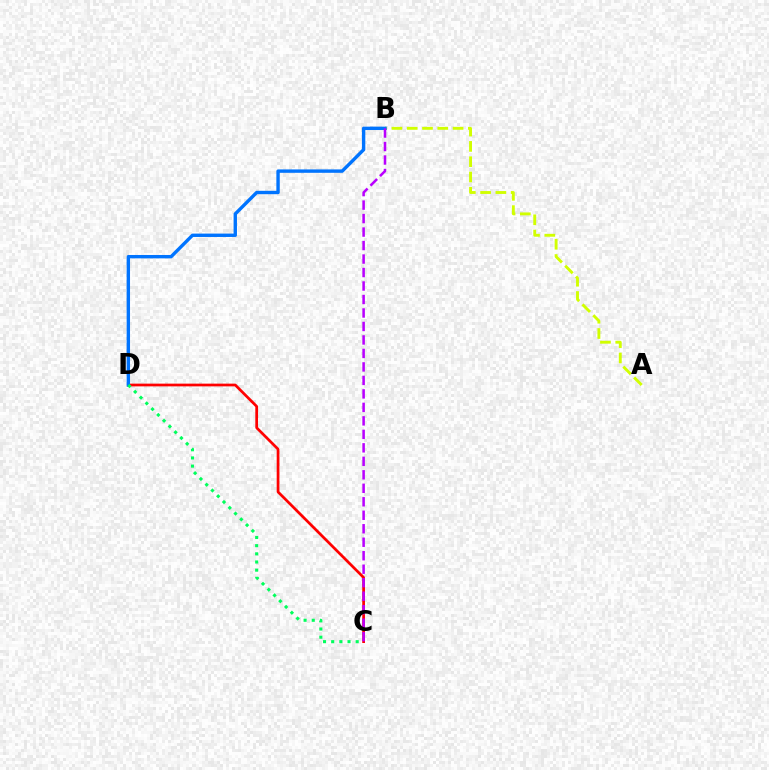{('A', 'B'): [{'color': '#d1ff00', 'line_style': 'dashed', 'thickness': 2.08}], ('C', 'D'): [{'color': '#ff0000', 'line_style': 'solid', 'thickness': 1.96}, {'color': '#00ff5c', 'line_style': 'dotted', 'thickness': 2.22}], ('B', 'D'): [{'color': '#0074ff', 'line_style': 'solid', 'thickness': 2.44}], ('B', 'C'): [{'color': '#b900ff', 'line_style': 'dashed', 'thickness': 1.83}]}